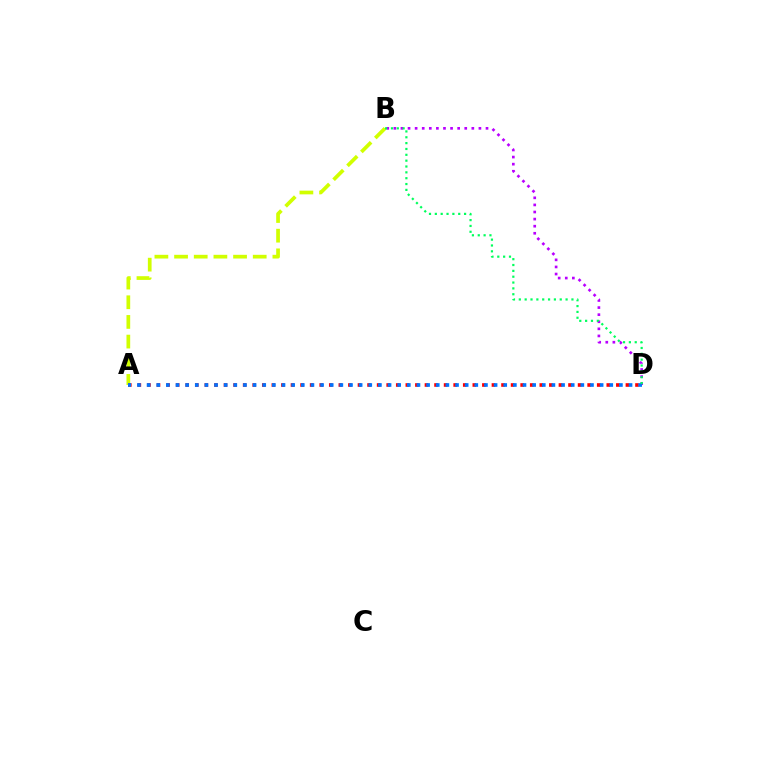{('B', 'D'): [{'color': '#b900ff', 'line_style': 'dotted', 'thickness': 1.93}, {'color': '#00ff5c', 'line_style': 'dotted', 'thickness': 1.59}], ('A', 'B'): [{'color': '#d1ff00', 'line_style': 'dashed', 'thickness': 2.67}], ('A', 'D'): [{'color': '#ff0000', 'line_style': 'dotted', 'thickness': 2.6}, {'color': '#0074ff', 'line_style': 'dotted', 'thickness': 2.62}]}